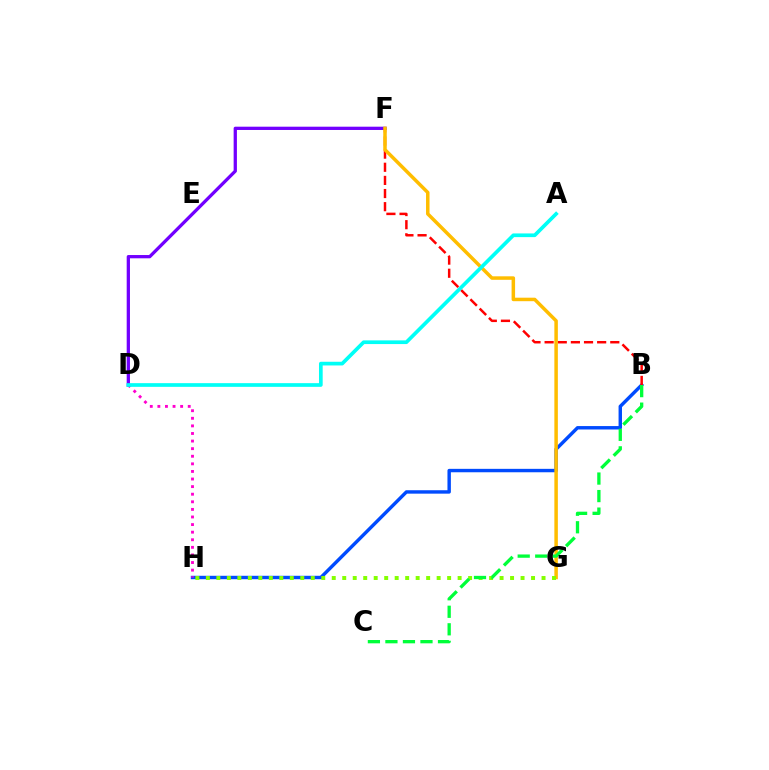{('B', 'H'): [{'color': '#004bff', 'line_style': 'solid', 'thickness': 2.46}], ('D', 'H'): [{'color': '#ff00cf', 'line_style': 'dotted', 'thickness': 2.06}], ('D', 'F'): [{'color': '#7200ff', 'line_style': 'solid', 'thickness': 2.36}], ('B', 'F'): [{'color': '#ff0000', 'line_style': 'dashed', 'thickness': 1.78}], ('F', 'G'): [{'color': '#ffbd00', 'line_style': 'solid', 'thickness': 2.52}], ('A', 'D'): [{'color': '#00fff6', 'line_style': 'solid', 'thickness': 2.66}], ('G', 'H'): [{'color': '#84ff00', 'line_style': 'dotted', 'thickness': 2.85}], ('B', 'C'): [{'color': '#00ff39', 'line_style': 'dashed', 'thickness': 2.38}]}